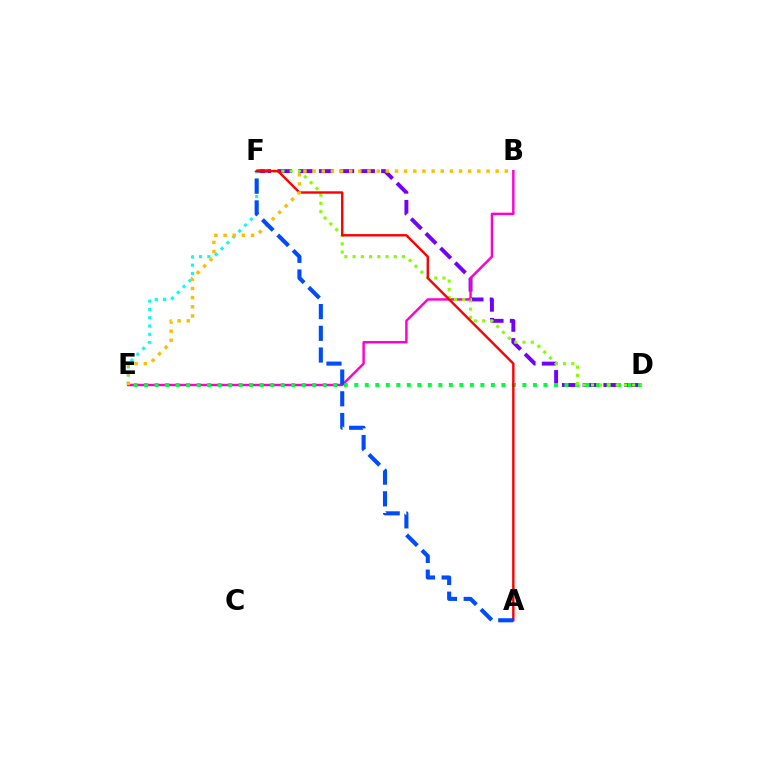{('D', 'F'): [{'color': '#7200ff', 'line_style': 'dashed', 'thickness': 2.82}, {'color': '#84ff00', 'line_style': 'dotted', 'thickness': 2.24}], ('B', 'E'): [{'color': '#ff00cf', 'line_style': 'solid', 'thickness': 1.76}, {'color': '#ffbd00', 'line_style': 'dotted', 'thickness': 2.49}], ('D', 'E'): [{'color': '#00ff39', 'line_style': 'dotted', 'thickness': 2.86}], ('E', 'F'): [{'color': '#00fff6', 'line_style': 'dotted', 'thickness': 2.25}], ('A', 'F'): [{'color': '#ff0000', 'line_style': 'solid', 'thickness': 1.73}, {'color': '#004bff', 'line_style': 'dashed', 'thickness': 2.95}]}